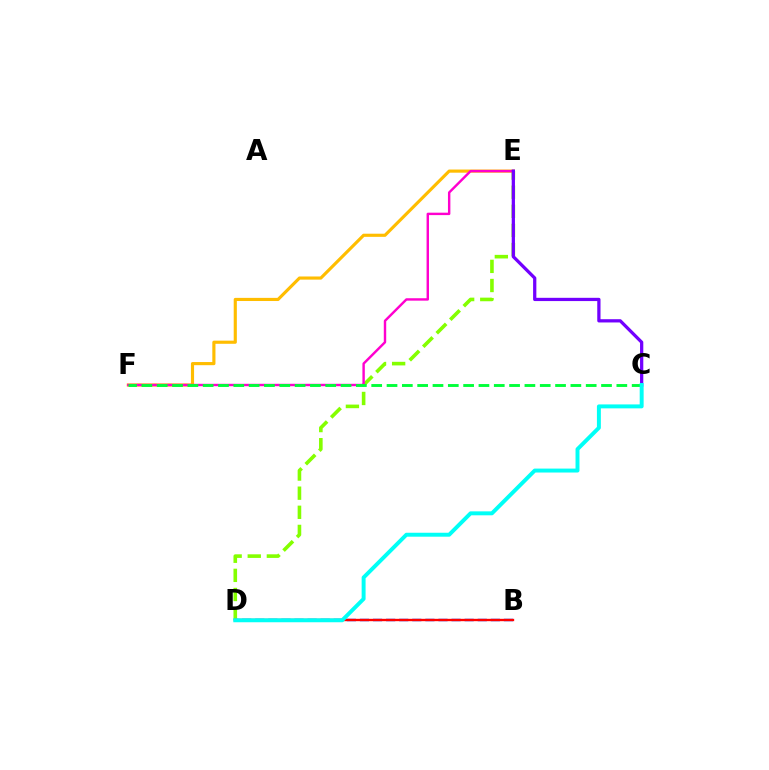{('B', 'D'): [{'color': '#004bff', 'line_style': 'dashed', 'thickness': 1.78}, {'color': '#ff0000', 'line_style': 'solid', 'thickness': 1.69}], ('D', 'E'): [{'color': '#84ff00', 'line_style': 'dashed', 'thickness': 2.6}], ('E', 'F'): [{'color': '#ffbd00', 'line_style': 'solid', 'thickness': 2.26}, {'color': '#ff00cf', 'line_style': 'solid', 'thickness': 1.74}], ('C', 'E'): [{'color': '#7200ff', 'line_style': 'solid', 'thickness': 2.34}], ('C', 'F'): [{'color': '#00ff39', 'line_style': 'dashed', 'thickness': 2.08}], ('C', 'D'): [{'color': '#00fff6', 'line_style': 'solid', 'thickness': 2.84}]}